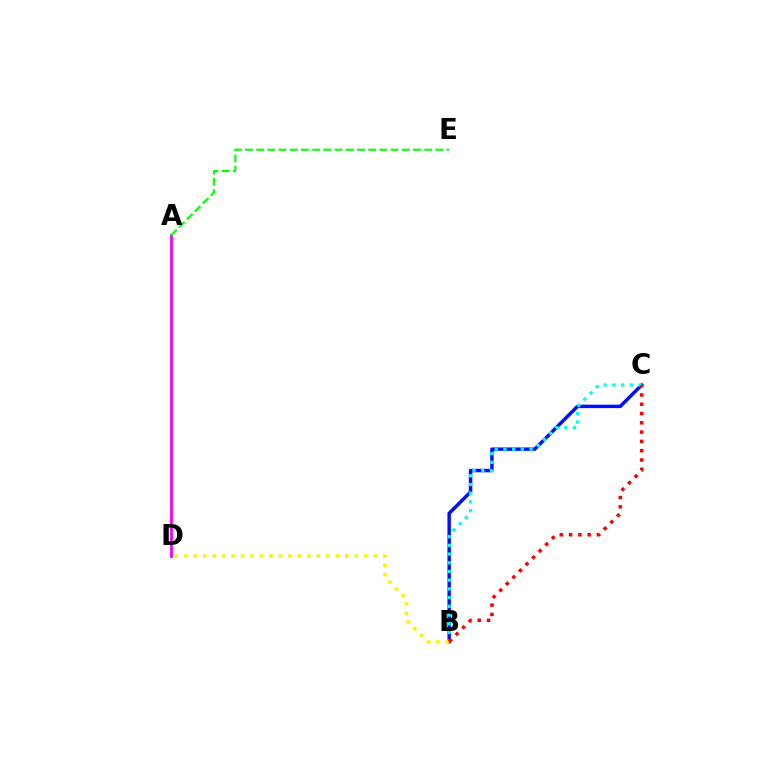{('B', 'C'): [{'color': '#0010ff', 'line_style': 'solid', 'thickness': 2.49}, {'color': '#00fff6', 'line_style': 'dotted', 'thickness': 2.37}, {'color': '#ff0000', 'line_style': 'dotted', 'thickness': 2.52}], ('B', 'D'): [{'color': '#fcf500', 'line_style': 'dotted', 'thickness': 2.57}], ('A', 'D'): [{'color': '#ee00ff', 'line_style': 'solid', 'thickness': 1.98}], ('A', 'E'): [{'color': '#08ff00', 'line_style': 'dashed', 'thickness': 1.52}]}